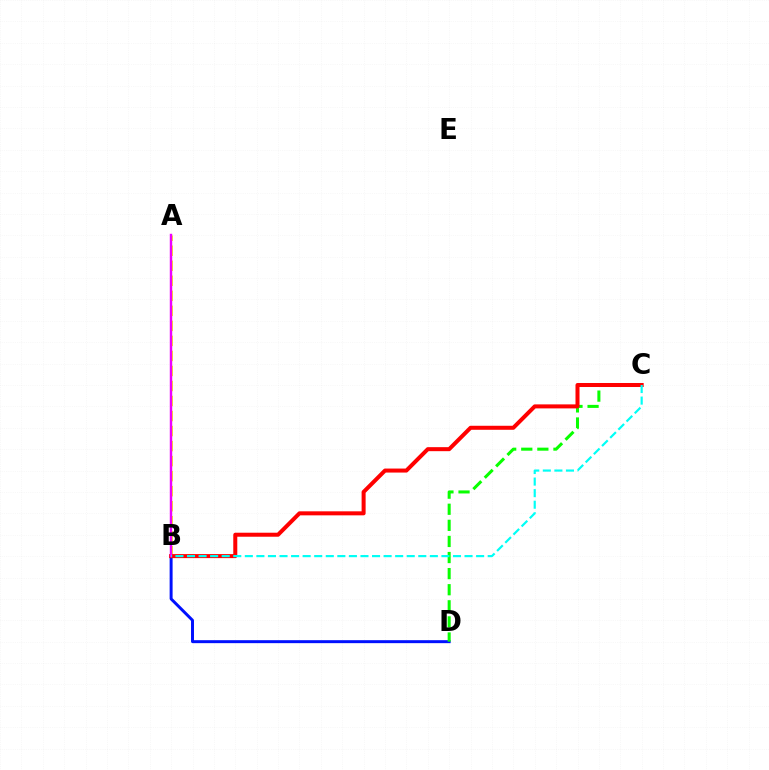{('B', 'D'): [{'color': '#0010ff', 'line_style': 'solid', 'thickness': 2.14}], ('A', 'B'): [{'color': '#fcf500', 'line_style': 'dashed', 'thickness': 2.04}, {'color': '#ee00ff', 'line_style': 'solid', 'thickness': 1.75}], ('C', 'D'): [{'color': '#08ff00', 'line_style': 'dashed', 'thickness': 2.19}], ('B', 'C'): [{'color': '#ff0000', 'line_style': 'solid', 'thickness': 2.89}, {'color': '#00fff6', 'line_style': 'dashed', 'thickness': 1.57}]}